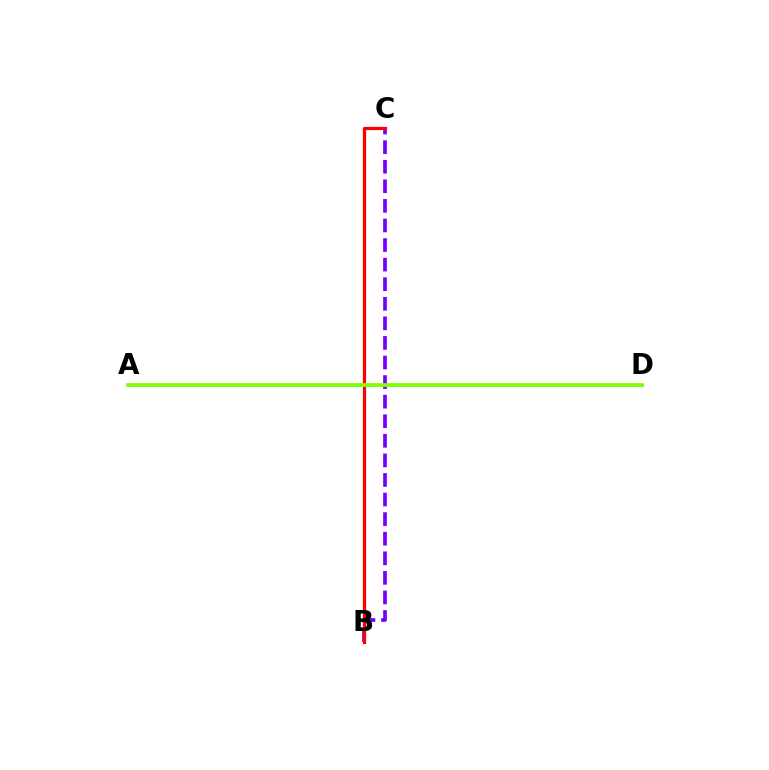{('A', 'D'): [{'color': '#00fff6', 'line_style': 'solid', 'thickness': 2.04}, {'color': '#84ff00', 'line_style': 'solid', 'thickness': 2.71}], ('B', 'C'): [{'color': '#7200ff', 'line_style': 'dashed', 'thickness': 2.66}, {'color': '#ff0000', 'line_style': 'solid', 'thickness': 2.32}]}